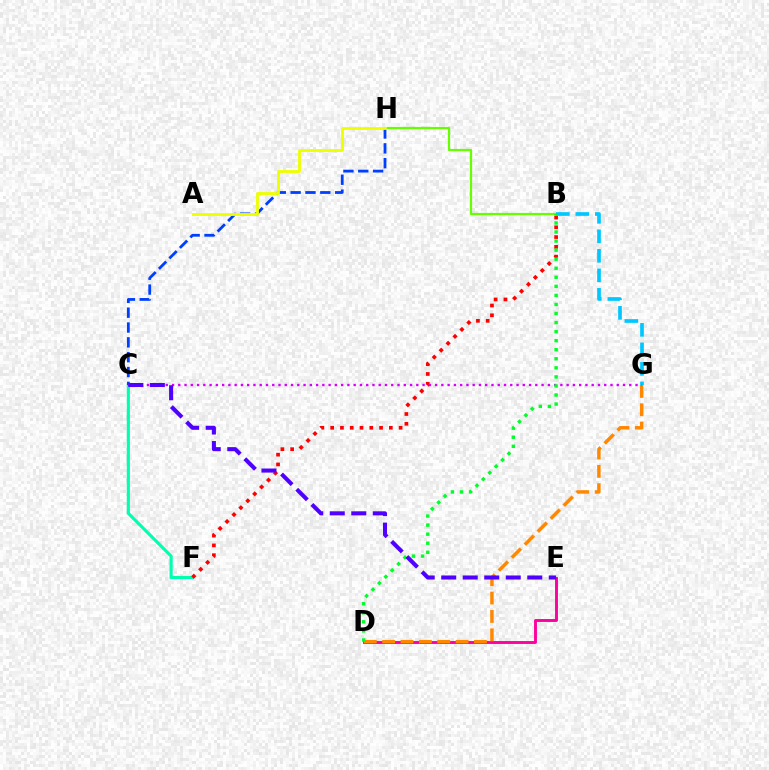{('C', 'F'): [{'color': '#00ffaf', 'line_style': 'solid', 'thickness': 2.26}], ('D', 'E'): [{'color': '#ff00a0', 'line_style': 'solid', 'thickness': 2.09}], ('B', 'F'): [{'color': '#ff0000', 'line_style': 'dotted', 'thickness': 2.66}], ('B', 'H'): [{'color': '#66ff00', 'line_style': 'solid', 'thickness': 1.6}], ('D', 'G'): [{'color': '#ff8800', 'line_style': 'dashed', 'thickness': 2.49}], ('C', 'H'): [{'color': '#003fff', 'line_style': 'dashed', 'thickness': 2.02}], ('B', 'G'): [{'color': '#00c7ff', 'line_style': 'dashed', 'thickness': 2.65}], ('C', 'G'): [{'color': '#d600ff', 'line_style': 'dotted', 'thickness': 1.7}], ('A', 'H'): [{'color': '#eeff00', 'line_style': 'solid', 'thickness': 2.04}], ('B', 'D'): [{'color': '#00ff27', 'line_style': 'dotted', 'thickness': 2.46}], ('C', 'E'): [{'color': '#4f00ff', 'line_style': 'dashed', 'thickness': 2.92}]}